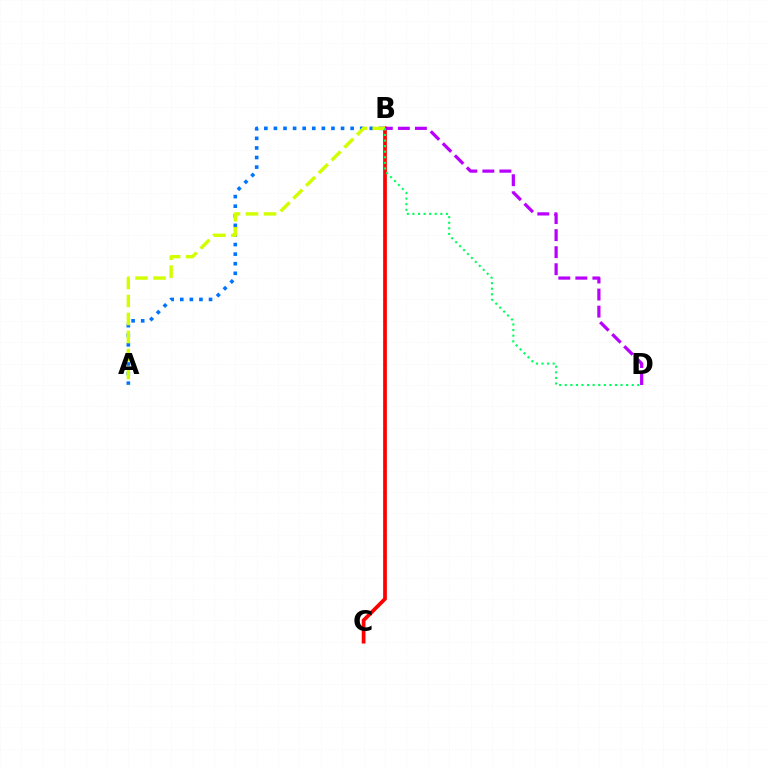{('B', 'C'): [{'color': '#ff0000', 'line_style': 'solid', 'thickness': 2.68}], ('A', 'B'): [{'color': '#0074ff', 'line_style': 'dotted', 'thickness': 2.61}, {'color': '#d1ff00', 'line_style': 'dashed', 'thickness': 2.45}], ('B', 'D'): [{'color': '#b900ff', 'line_style': 'dashed', 'thickness': 2.31}, {'color': '#00ff5c', 'line_style': 'dotted', 'thickness': 1.52}]}